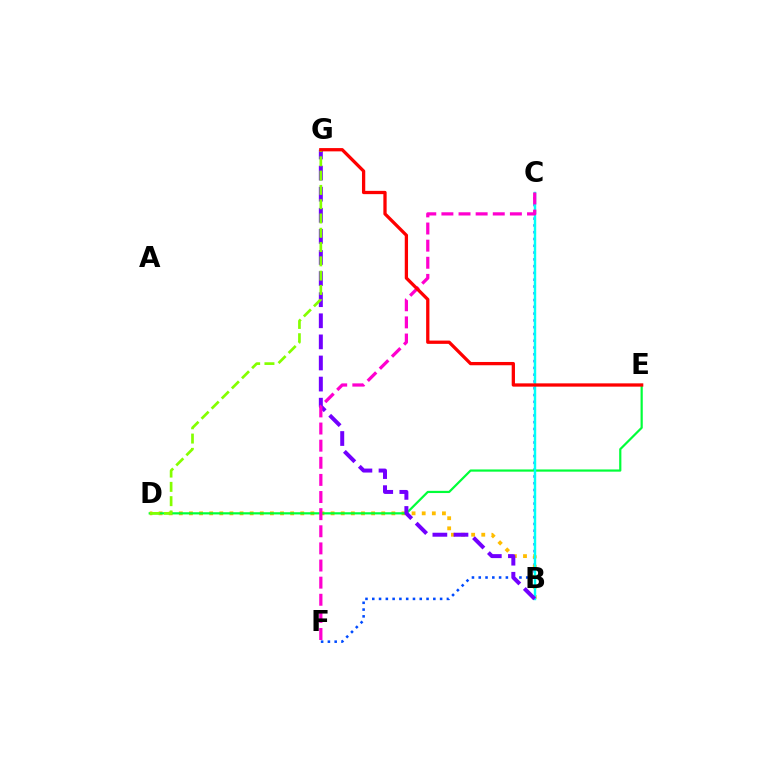{('C', 'F'): [{'color': '#004bff', 'line_style': 'dotted', 'thickness': 1.84}, {'color': '#ff00cf', 'line_style': 'dashed', 'thickness': 2.33}], ('B', 'D'): [{'color': '#ffbd00', 'line_style': 'dotted', 'thickness': 2.75}], ('D', 'E'): [{'color': '#00ff39', 'line_style': 'solid', 'thickness': 1.58}], ('B', 'C'): [{'color': '#00fff6', 'line_style': 'solid', 'thickness': 1.75}], ('B', 'G'): [{'color': '#7200ff', 'line_style': 'dashed', 'thickness': 2.87}], ('D', 'G'): [{'color': '#84ff00', 'line_style': 'dashed', 'thickness': 1.94}], ('E', 'G'): [{'color': '#ff0000', 'line_style': 'solid', 'thickness': 2.36}]}